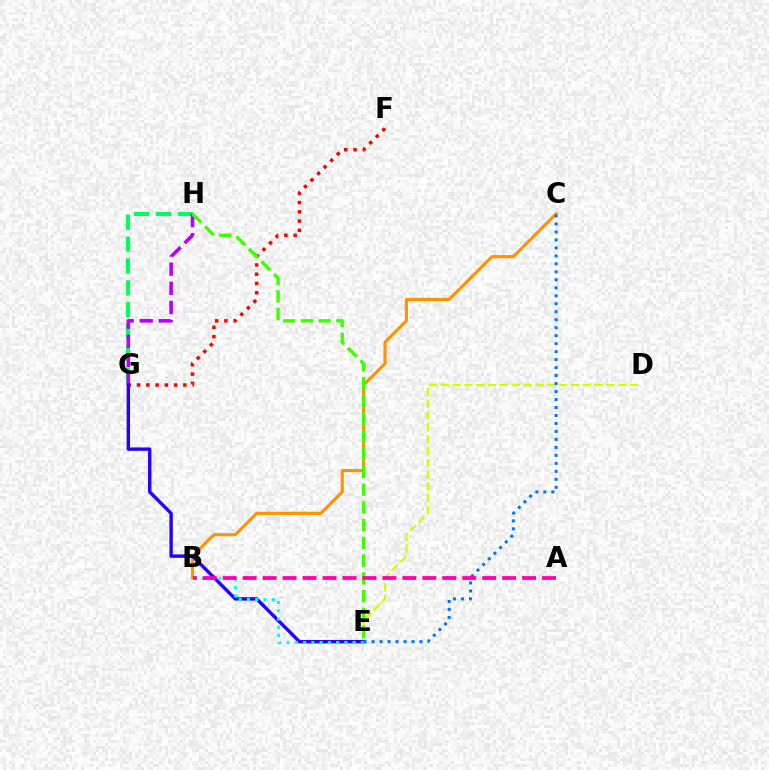{('F', 'G'): [{'color': '#ff0000', 'line_style': 'dotted', 'thickness': 2.52}], ('D', 'E'): [{'color': '#d1ff00', 'line_style': 'dashed', 'thickness': 1.61}], ('G', 'H'): [{'color': '#00ff5c', 'line_style': 'dashed', 'thickness': 2.97}, {'color': '#b900ff', 'line_style': 'dashed', 'thickness': 2.6}], ('B', 'C'): [{'color': '#ff9400', 'line_style': 'solid', 'thickness': 2.28}], ('E', 'H'): [{'color': '#3dff00', 'line_style': 'dashed', 'thickness': 2.41}], ('E', 'G'): [{'color': '#2500ff', 'line_style': 'solid', 'thickness': 2.44}], ('B', 'E'): [{'color': '#00fff6', 'line_style': 'dotted', 'thickness': 2.25}], ('C', 'E'): [{'color': '#0074ff', 'line_style': 'dotted', 'thickness': 2.17}], ('A', 'B'): [{'color': '#ff00ac', 'line_style': 'dashed', 'thickness': 2.71}]}